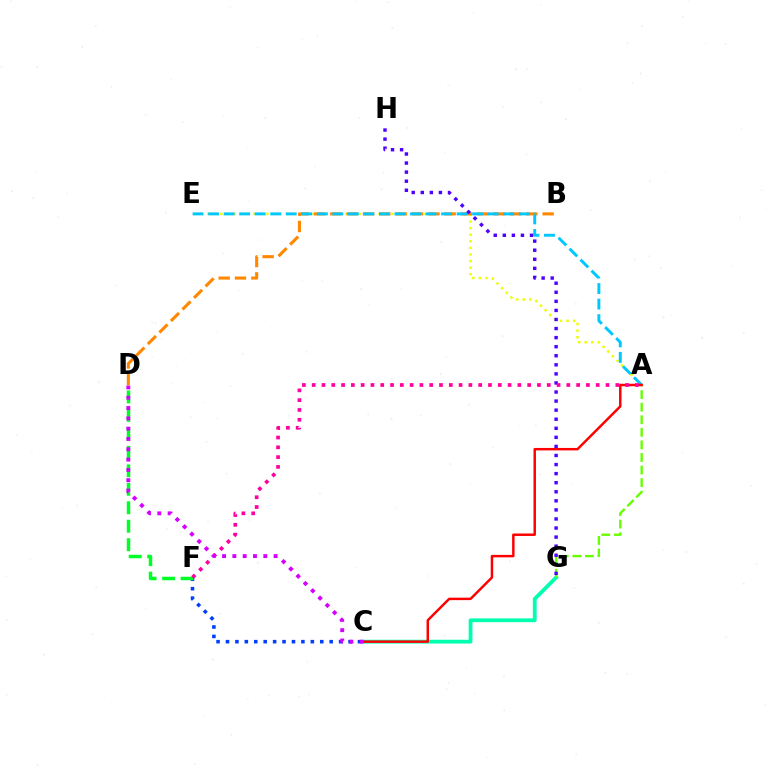{('C', 'F'): [{'color': '#003fff', 'line_style': 'dotted', 'thickness': 2.56}], ('D', 'F'): [{'color': '#00ff27', 'line_style': 'dashed', 'thickness': 2.51}], ('A', 'E'): [{'color': '#eeff00', 'line_style': 'dotted', 'thickness': 1.79}, {'color': '#00c7ff', 'line_style': 'dashed', 'thickness': 2.11}], ('C', 'G'): [{'color': '#00ffaf', 'line_style': 'solid', 'thickness': 2.74}], ('B', 'D'): [{'color': '#ff8800', 'line_style': 'dashed', 'thickness': 2.22}], ('A', 'G'): [{'color': '#66ff00', 'line_style': 'dashed', 'thickness': 1.71}], ('G', 'H'): [{'color': '#4f00ff', 'line_style': 'dotted', 'thickness': 2.46}], ('A', 'C'): [{'color': '#ff0000', 'line_style': 'solid', 'thickness': 1.77}], ('A', 'F'): [{'color': '#ff00a0', 'line_style': 'dotted', 'thickness': 2.66}], ('C', 'D'): [{'color': '#d600ff', 'line_style': 'dotted', 'thickness': 2.8}]}